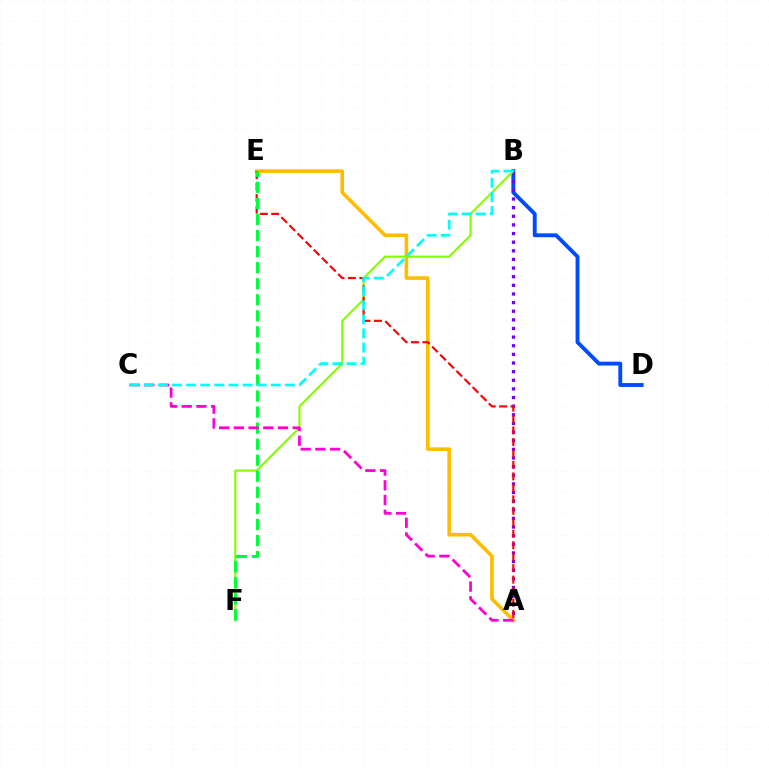{('A', 'E'): [{'color': '#ffbd00', 'line_style': 'solid', 'thickness': 2.6}, {'color': '#ff0000', 'line_style': 'dashed', 'thickness': 1.56}], ('B', 'D'): [{'color': '#004bff', 'line_style': 'solid', 'thickness': 2.79}], ('A', 'B'): [{'color': '#7200ff', 'line_style': 'dotted', 'thickness': 2.35}], ('B', 'F'): [{'color': '#84ff00', 'line_style': 'solid', 'thickness': 1.52}], ('E', 'F'): [{'color': '#00ff39', 'line_style': 'dashed', 'thickness': 2.18}], ('A', 'C'): [{'color': '#ff00cf', 'line_style': 'dashed', 'thickness': 2.0}], ('B', 'C'): [{'color': '#00fff6', 'line_style': 'dashed', 'thickness': 1.92}]}